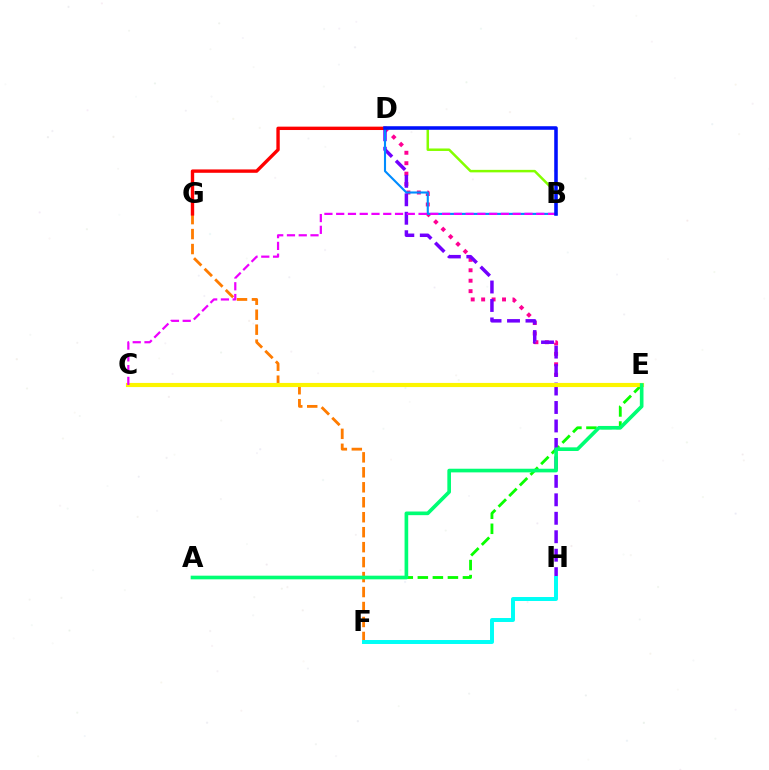{('D', 'E'): [{'color': '#ff0094', 'line_style': 'dotted', 'thickness': 2.84}], ('F', 'G'): [{'color': '#ff7c00', 'line_style': 'dashed', 'thickness': 2.03}], ('A', 'E'): [{'color': '#08ff00', 'line_style': 'dashed', 'thickness': 2.04}, {'color': '#00ff74', 'line_style': 'solid', 'thickness': 2.63}], ('D', 'H'): [{'color': '#7200ff', 'line_style': 'dashed', 'thickness': 2.51}], ('B', 'D'): [{'color': '#84ff00', 'line_style': 'solid', 'thickness': 1.8}, {'color': '#008cff', 'line_style': 'solid', 'thickness': 1.52}, {'color': '#0010ff', 'line_style': 'solid', 'thickness': 2.56}], ('D', 'G'): [{'color': '#ff0000', 'line_style': 'solid', 'thickness': 2.43}], ('C', 'E'): [{'color': '#fcf500', 'line_style': 'solid', 'thickness': 2.97}], ('F', 'H'): [{'color': '#00fff6', 'line_style': 'solid', 'thickness': 2.86}], ('B', 'C'): [{'color': '#ee00ff', 'line_style': 'dashed', 'thickness': 1.6}]}